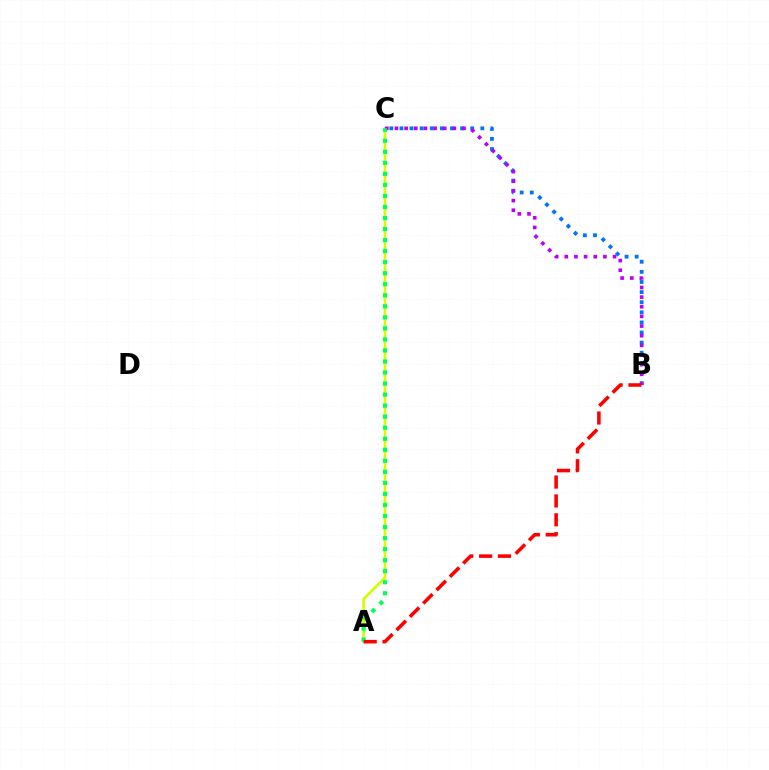{('A', 'C'): [{'color': '#d1ff00', 'line_style': 'solid', 'thickness': 1.91}, {'color': '#00ff5c', 'line_style': 'dotted', 'thickness': 3.0}], ('B', 'C'): [{'color': '#0074ff', 'line_style': 'dotted', 'thickness': 2.75}, {'color': '#b900ff', 'line_style': 'dotted', 'thickness': 2.62}], ('A', 'B'): [{'color': '#ff0000', 'line_style': 'dashed', 'thickness': 2.56}]}